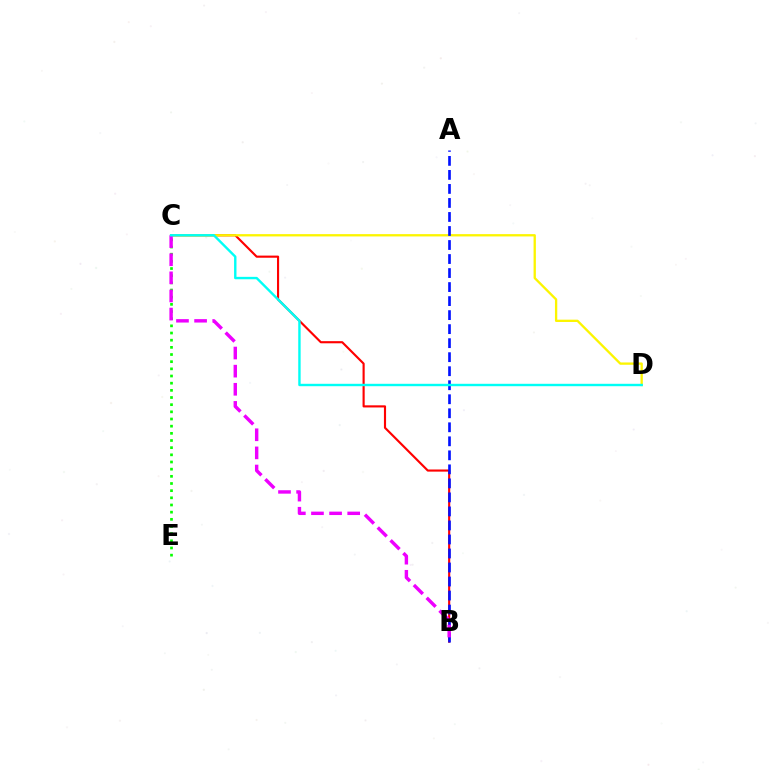{('B', 'C'): [{'color': '#ff0000', 'line_style': 'solid', 'thickness': 1.54}, {'color': '#ee00ff', 'line_style': 'dashed', 'thickness': 2.46}], ('C', 'D'): [{'color': '#fcf500', 'line_style': 'solid', 'thickness': 1.66}, {'color': '#00fff6', 'line_style': 'solid', 'thickness': 1.73}], ('A', 'B'): [{'color': '#0010ff', 'line_style': 'dashed', 'thickness': 1.9}], ('C', 'E'): [{'color': '#08ff00', 'line_style': 'dotted', 'thickness': 1.95}]}